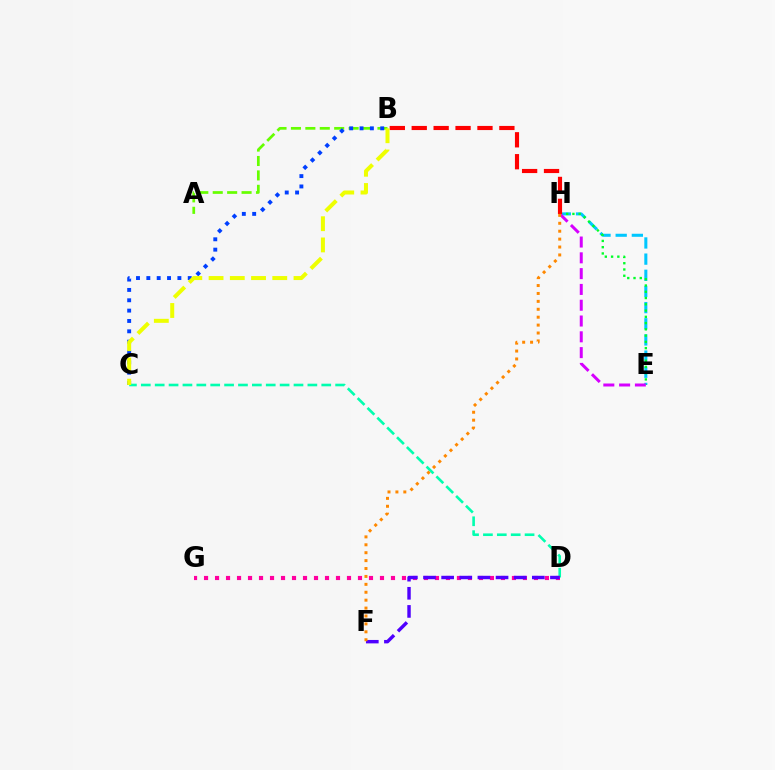{('E', 'H'): [{'color': '#00c7ff', 'line_style': 'dashed', 'thickness': 2.2}, {'color': '#00ff27', 'line_style': 'dotted', 'thickness': 1.7}, {'color': '#d600ff', 'line_style': 'dashed', 'thickness': 2.15}], ('A', 'B'): [{'color': '#66ff00', 'line_style': 'dashed', 'thickness': 1.96}], ('B', 'C'): [{'color': '#003fff', 'line_style': 'dotted', 'thickness': 2.81}, {'color': '#eeff00', 'line_style': 'dashed', 'thickness': 2.88}], ('C', 'D'): [{'color': '#00ffaf', 'line_style': 'dashed', 'thickness': 1.89}], ('B', 'H'): [{'color': '#ff0000', 'line_style': 'dashed', 'thickness': 2.98}], ('D', 'G'): [{'color': '#ff00a0', 'line_style': 'dotted', 'thickness': 2.99}], ('D', 'F'): [{'color': '#4f00ff', 'line_style': 'dashed', 'thickness': 2.46}], ('F', 'H'): [{'color': '#ff8800', 'line_style': 'dotted', 'thickness': 2.15}]}